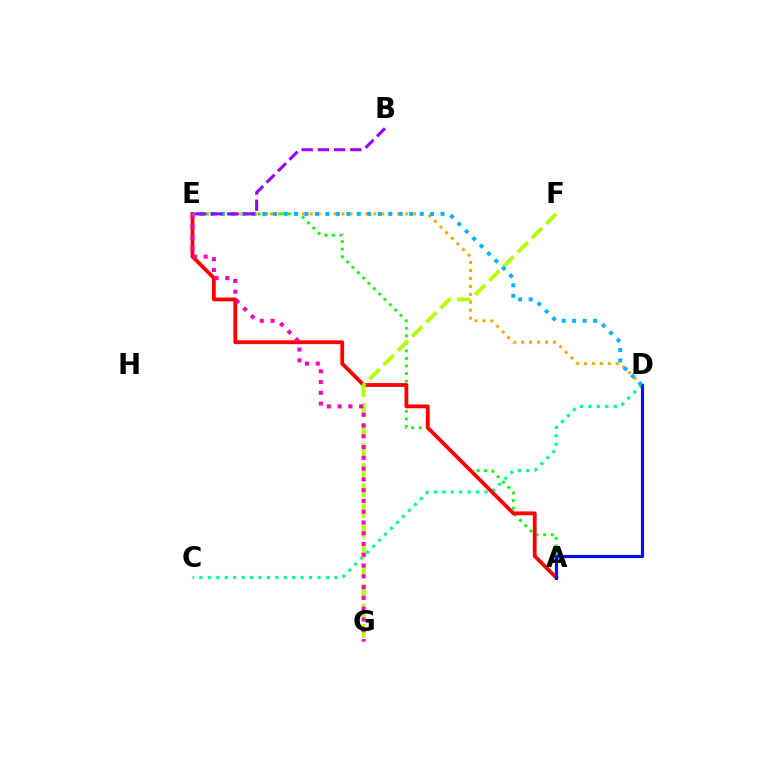{('D', 'E'): [{'color': '#ffa500', 'line_style': 'dotted', 'thickness': 2.16}, {'color': '#00b5ff', 'line_style': 'dotted', 'thickness': 2.84}], ('C', 'D'): [{'color': '#00ff9d', 'line_style': 'dotted', 'thickness': 2.29}], ('A', 'E'): [{'color': '#08ff00', 'line_style': 'dotted', 'thickness': 2.05}, {'color': '#ff0000', 'line_style': 'solid', 'thickness': 2.73}], ('F', 'G'): [{'color': '#b3ff00', 'line_style': 'dashed', 'thickness': 2.73}], ('A', 'D'): [{'color': '#0010ff', 'line_style': 'solid', 'thickness': 2.27}], ('E', 'G'): [{'color': '#ff00bd', 'line_style': 'dotted', 'thickness': 2.93}], ('B', 'E'): [{'color': '#9b00ff', 'line_style': 'dashed', 'thickness': 2.2}]}